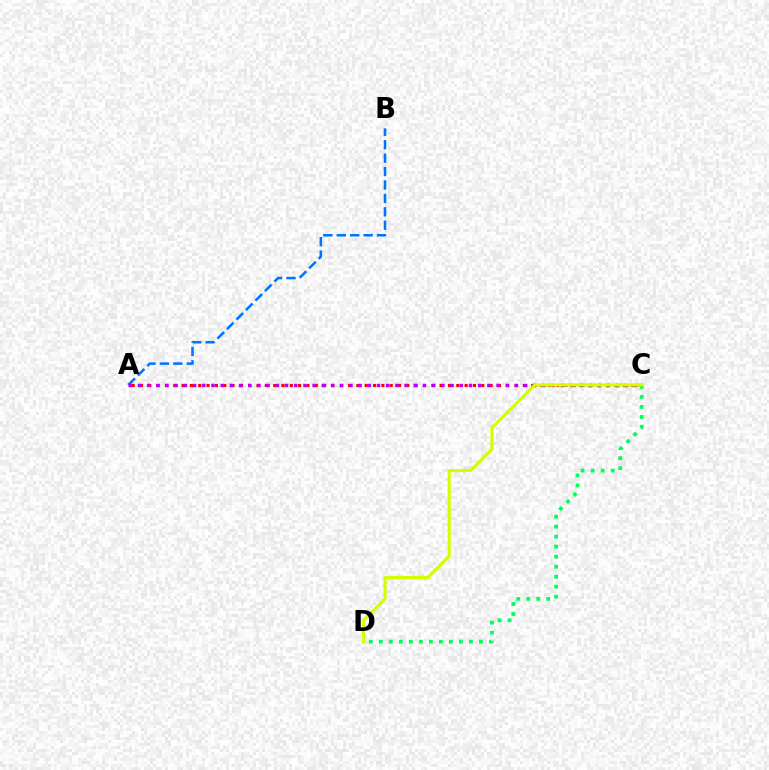{('A', 'B'): [{'color': '#0074ff', 'line_style': 'dashed', 'thickness': 1.82}], ('A', 'C'): [{'color': '#ff0000', 'line_style': 'dotted', 'thickness': 2.26}, {'color': '#b900ff', 'line_style': 'dotted', 'thickness': 2.5}], ('C', 'D'): [{'color': '#00ff5c', 'line_style': 'dotted', 'thickness': 2.72}, {'color': '#d1ff00', 'line_style': 'solid', 'thickness': 2.25}]}